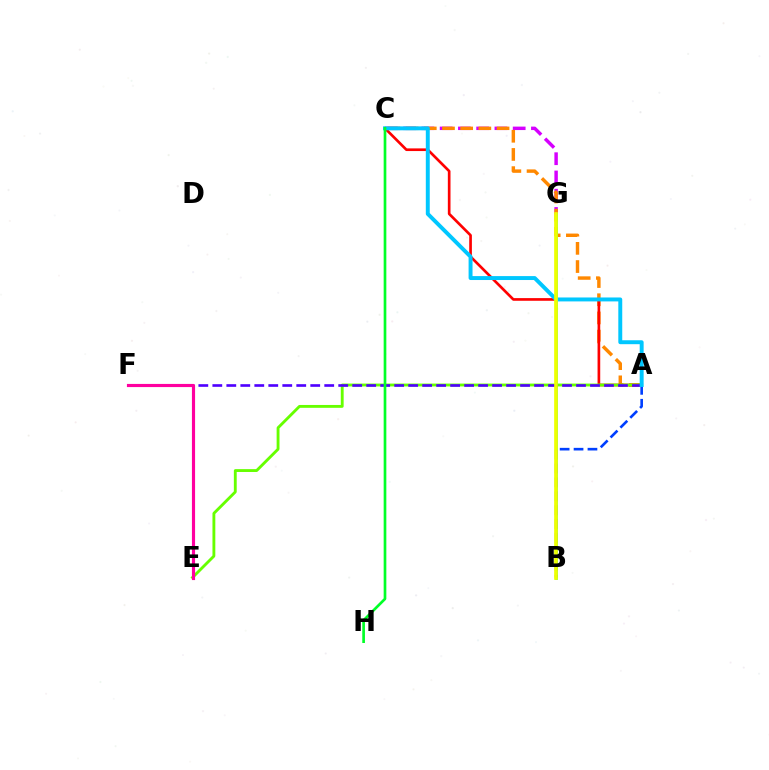{('C', 'G'): [{'color': '#d600ff', 'line_style': 'dashed', 'thickness': 2.48}], ('A', 'C'): [{'color': '#ff8800', 'line_style': 'dashed', 'thickness': 2.47}, {'color': '#ff0000', 'line_style': 'solid', 'thickness': 1.92}, {'color': '#00c7ff', 'line_style': 'solid', 'thickness': 2.83}], ('A', 'E'): [{'color': '#66ff00', 'line_style': 'solid', 'thickness': 2.06}], ('B', 'G'): [{'color': '#00ffaf', 'line_style': 'solid', 'thickness': 1.94}, {'color': '#eeff00', 'line_style': 'solid', 'thickness': 2.66}], ('A', 'B'): [{'color': '#003fff', 'line_style': 'dashed', 'thickness': 1.89}], ('A', 'F'): [{'color': '#4f00ff', 'line_style': 'dashed', 'thickness': 1.9}], ('E', 'F'): [{'color': '#ff00a0', 'line_style': 'solid', 'thickness': 2.27}], ('C', 'H'): [{'color': '#00ff27', 'line_style': 'solid', 'thickness': 1.93}]}